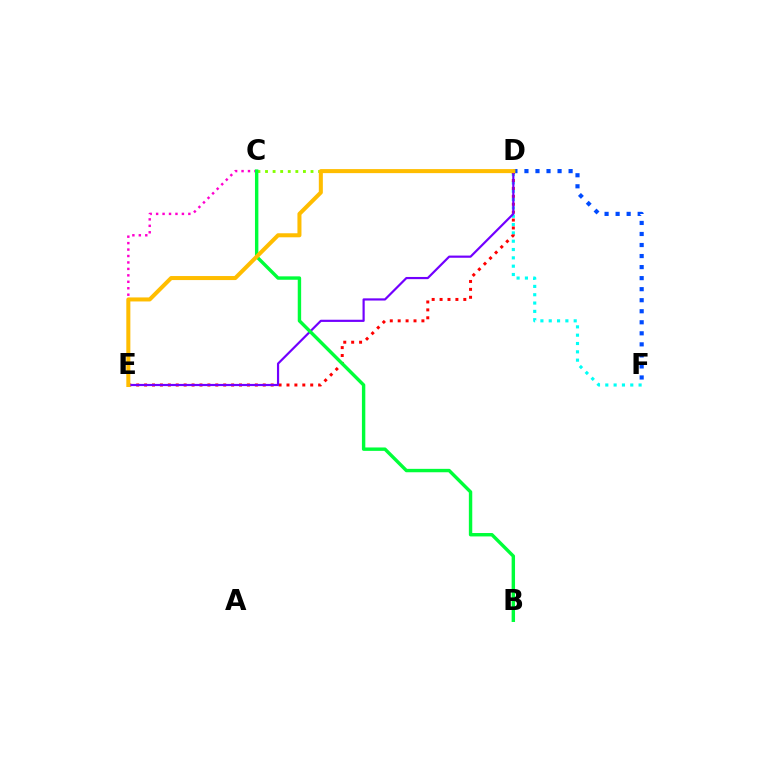{('D', 'F'): [{'color': '#00fff6', 'line_style': 'dotted', 'thickness': 2.26}, {'color': '#004bff', 'line_style': 'dotted', 'thickness': 3.0}], ('C', 'E'): [{'color': '#ff00cf', 'line_style': 'dotted', 'thickness': 1.75}], ('D', 'E'): [{'color': '#ff0000', 'line_style': 'dotted', 'thickness': 2.15}, {'color': '#7200ff', 'line_style': 'solid', 'thickness': 1.57}, {'color': '#ffbd00', 'line_style': 'solid', 'thickness': 2.9}], ('C', 'D'): [{'color': '#84ff00', 'line_style': 'dotted', 'thickness': 2.06}], ('B', 'C'): [{'color': '#00ff39', 'line_style': 'solid', 'thickness': 2.45}]}